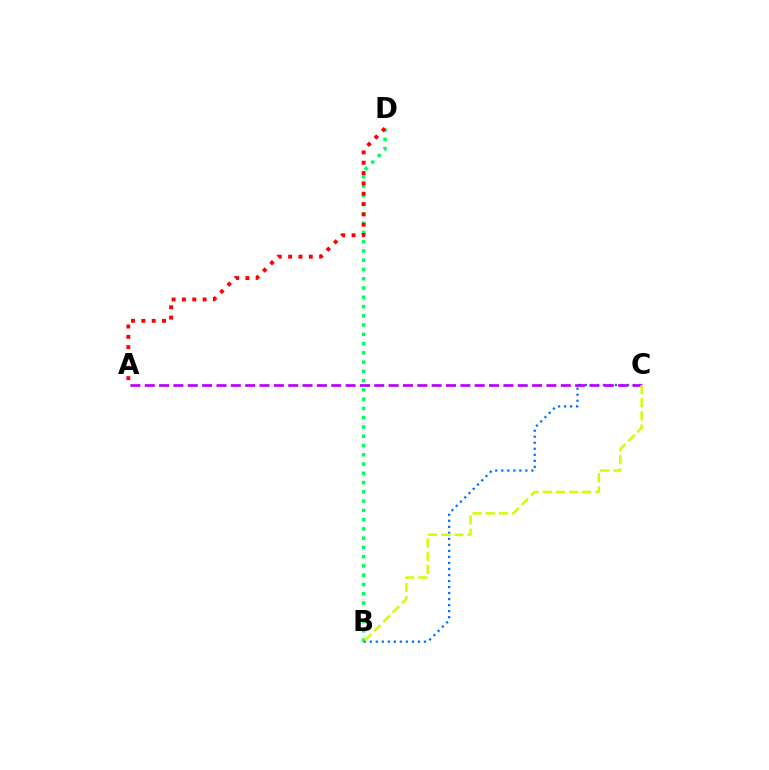{('B', 'D'): [{'color': '#00ff5c', 'line_style': 'dotted', 'thickness': 2.52}], ('B', 'C'): [{'color': '#0074ff', 'line_style': 'dotted', 'thickness': 1.64}, {'color': '#d1ff00', 'line_style': 'dashed', 'thickness': 1.79}], ('A', 'C'): [{'color': '#b900ff', 'line_style': 'dashed', 'thickness': 1.95}], ('A', 'D'): [{'color': '#ff0000', 'line_style': 'dotted', 'thickness': 2.81}]}